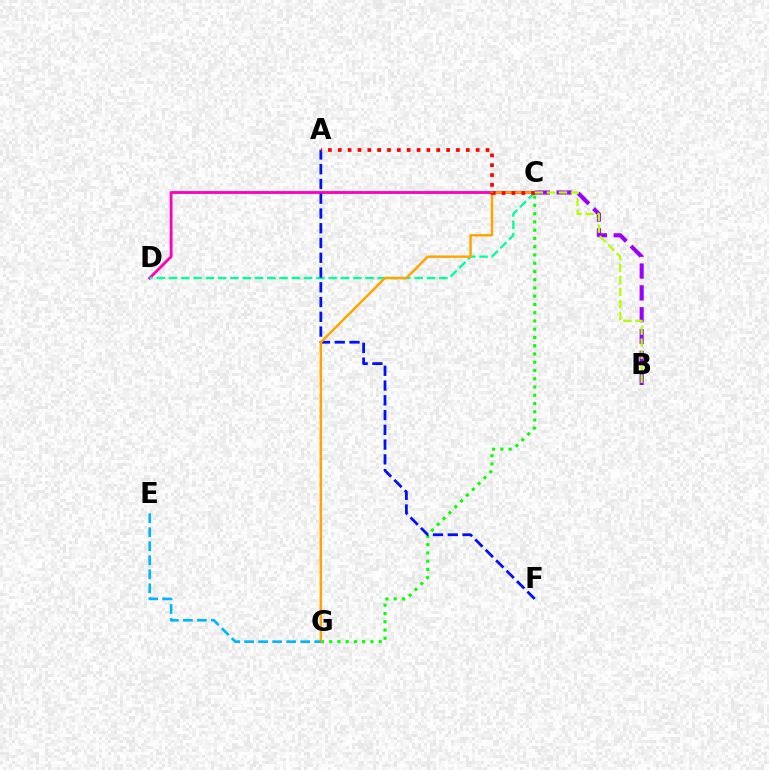{('C', 'G'): [{'color': '#08ff00', 'line_style': 'dotted', 'thickness': 2.24}, {'color': '#ffa500', 'line_style': 'solid', 'thickness': 1.77}], ('C', 'D'): [{'color': '#ff00bd', 'line_style': 'solid', 'thickness': 2.04}, {'color': '#00ff9d', 'line_style': 'dashed', 'thickness': 1.67}], ('A', 'F'): [{'color': '#0010ff', 'line_style': 'dashed', 'thickness': 2.01}], ('B', 'C'): [{'color': '#9b00ff', 'line_style': 'dashed', 'thickness': 2.97}, {'color': '#b3ff00', 'line_style': 'dashed', 'thickness': 1.63}], ('A', 'C'): [{'color': '#ff0000', 'line_style': 'dotted', 'thickness': 2.68}], ('E', 'G'): [{'color': '#00b5ff', 'line_style': 'dashed', 'thickness': 1.9}]}